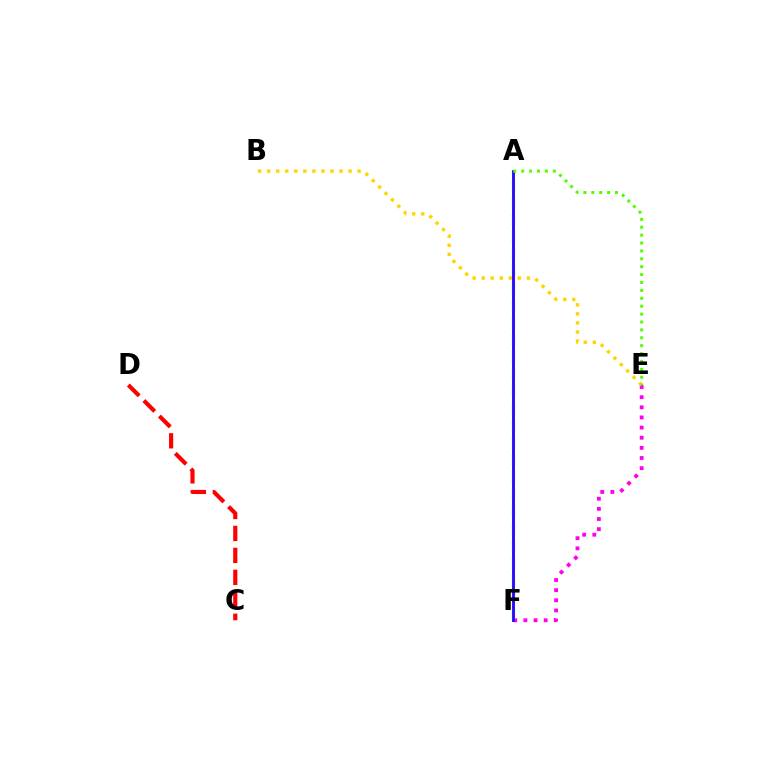{('A', 'F'): [{'color': '#009eff', 'line_style': 'solid', 'thickness': 1.88}, {'color': '#00ff86', 'line_style': 'dashed', 'thickness': 2.33}, {'color': '#3700ff', 'line_style': 'solid', 'thickness': 1.98}], ('E', 'F'): [{'color': '#ff00ed', 'line_style': 'dotted', 'thickness': 2.75}], ('B', 'E'): [{'color': '#ffd500', 'line_style': 'dotted', 'thickness': 2.46}], ('C', 'D'): [{'color': '#ff0000', 'line_style': 'dashed', 'thickness': 2.98}], ('A', 'E'): [{'color': '#4fff00', 'line_style': 'dotted', 'thickness': 2.15}]}